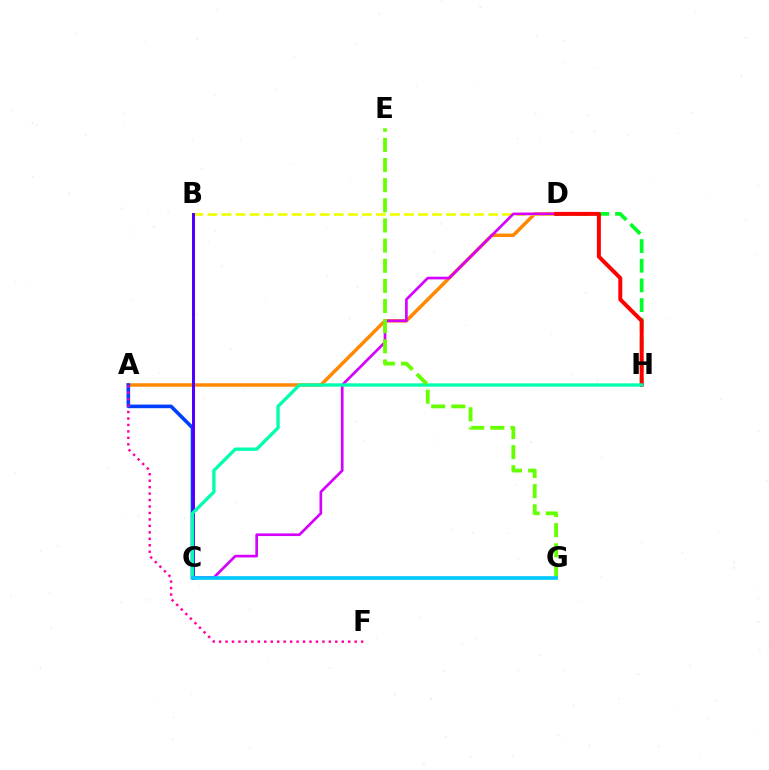{('A', 'D'): [{'color': '#ff8800', 'line_style': 'solid', 'thickness': 2.5}], ('B', 'D'): [{'color': '#eeff00', 'line_style': 'dashed', 'thickness': 1.91}], ('A', 'C'): [{'color': '#003fff', 'line_style': 'solid', 'thickness': 2.6}], ('D', 'H'): [{'color': '#00ff27', 'line_style': 'dashed', 'thickness': 2.67}, {'color': '#ff0000', 'line_style': 'solid', 'thickness': 2.86}], ('C', 'D'): [{'color': '#d600ff', 'line_style': 'solid', 'thickness': 1.93}], ('A', 'F'): [{'color': '#ff00a0', 'line_style': 'dotted', 'thickness': 1.75}], ('B', 'C'): [{'color': '#4f00ff', 'line_style': 'solid', 'thickness': 2.16}], ('C', 'H'): [{'color': '#00ffaf', 'line_style': 'solid', 'thickness': 2.4}], ('E', 'G'): [{'color': '#66ff00', 'line_style': 'dashed', 'thickness': 2.74}], ('C', 'G'): [{'color': '#00c7ff', 'line_style': 'solid', 'thickness': 2.64}]}